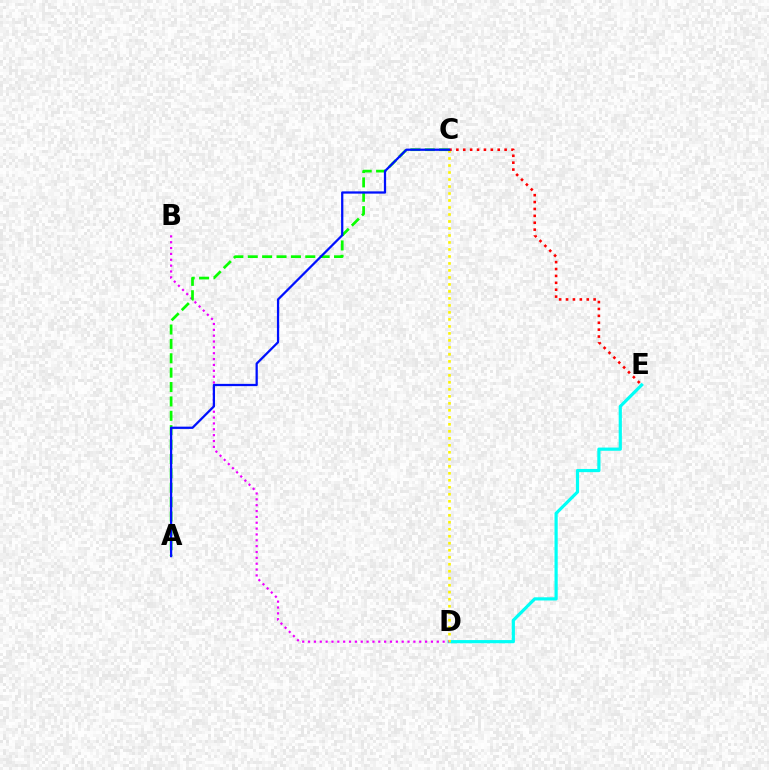{('D', 'E'): [{'color': '#00fff6', 'line_style': 'solid', 'thickness': 2.3}], ('C', 'D'): [{'color': '#fcf500', 'line_style': 'dotted', 'thickness': 1.9}], ('B', 'D'): [{'color': '#ee00ff', 'line_style': 'dotted', 'thickness': 1.59}], ('A', 'C'): [{'color': '#08ff00', 'line_style': 'dashed', 'thickness': 1.95}, {'color': '#0010ff', 'line_style': 'solid', 'thickness': 1.62}], ('C', 'E'): [{'color': '#ff0000', 'line_style': 'dotted', 'thickness': 1.87}]}